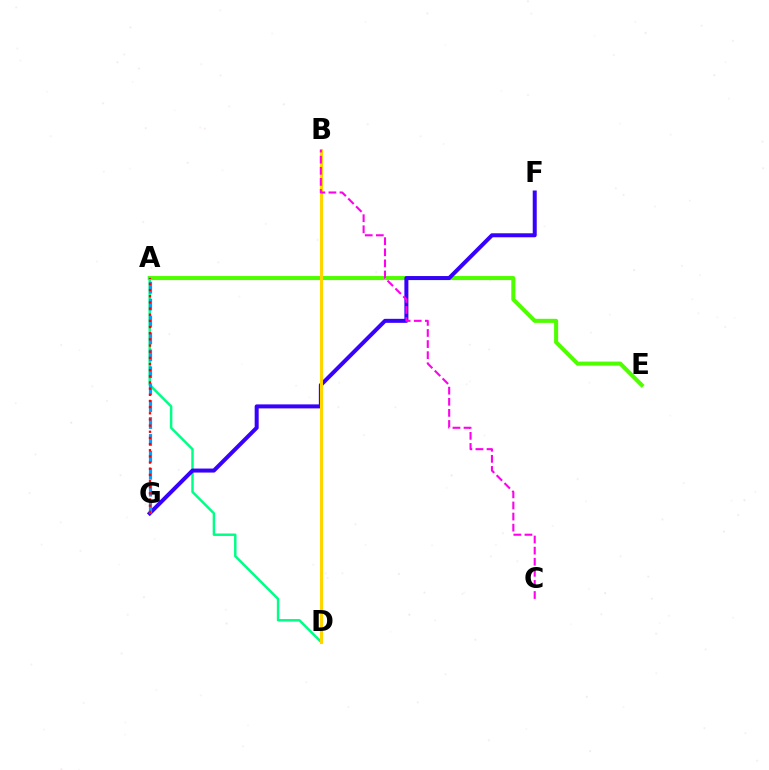{('A', 'E'): [{'color': '#4fff00', 'line_style': 'solid', 'thickness': 2.91}], ('A', 'D'): [{'color': '#00ff86', 'line_style': 'solid', 'thickness': 1.78}], ('F', 'G'): [{'color': '#3700ff', 'line_style': 'solid', 'thickness': 2.88}], ('A', 'G'): [{'color': '#009eff', 'line_style': 'dashed', 'thickness': 2.3}, {'color': '#ff0000', 'line_style': 'dotted', 'thickness': 1.67}], ('B', 'D'): [{'color': '#ffd500', 'line_style': 'solid', 'thickness': 2.18}], ('B', 'C'): [{'color': '#ff00ed', 'line_style': 'dashed', 'thickness': 1.51}]}